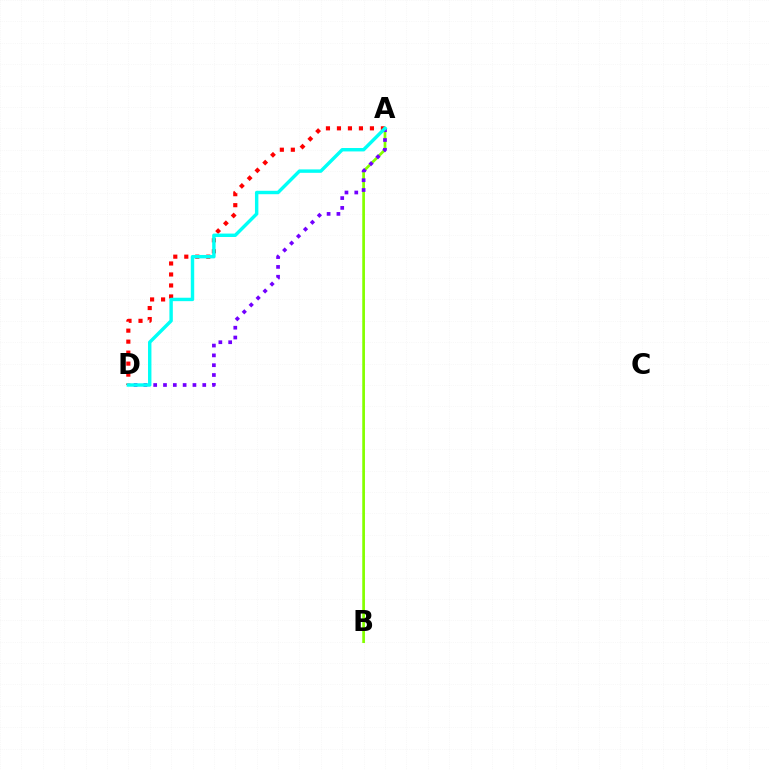{('A', 'D'): [{'color': '#ff0000', 'line_style': 'dotted', 'thickness': 2.99}, {'color': '#7200ff', 'line_style': 'dotted', 'thickness': 2.67}, {'color': '#00fff6', 'line_style': 'solid', 'thickness': 2.46}], ('A', 'B'): [{'color': '#84ff00', 'line_style': 'solid', 'thickness': 1.95}]}